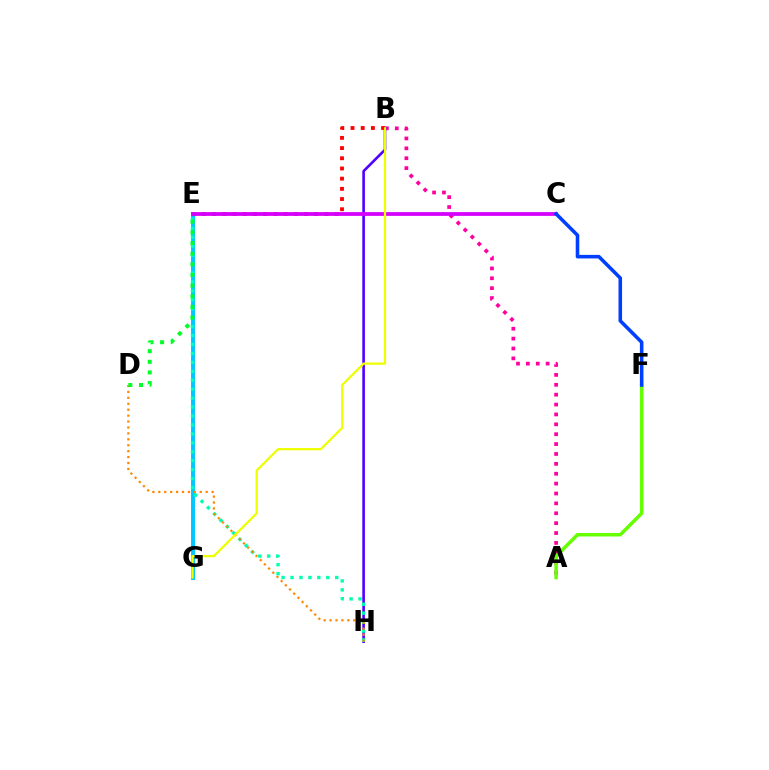{('E', 'G'): [{'color': '#00c7ff', 'line_style': 'solid', 'thickness': 2.84}], ('B', 'E'): [{'color': '#ff0000', 'line_style': 'dotted', 'thickness': 2.77}], ('A', 'B'): [{'color': '#ff00a0', 'line_style': 'dotted', 'thickness': 2.69}], ('B', 'H'): [{'color': '#4f00ff', 'line_style': 'solid', 'thickness': 1.88}], ('E', 'H'): [{'color': '#00ffaf', 'line_style': 'dotted', 'thickness': 2.43}], ('A', 'F'): [{'color': '#66ff00', 'line_style': 'solid', 'thickness': 2.53}], ('D', 'H'): [{'color': '#ff8800', 'line_style': 'dotted', 'thickness': 1.61}], ('D', 'E'): [{'color': '#00ff27', 'line_style': 'dotted', 'thickness': 2.89}], ('C', 'E'): [{'color': '#d600ff', 'line_style': 'solid', 'thickness': 2.72}], ('C', 'F'): [{'color': '#003fff', 'line_style': 'solid', 'thickness': 2.56}], ('B', 'G'): [{'color': '#eeff00', 'line_style': 'solid', 'thickness': 1.62}]}